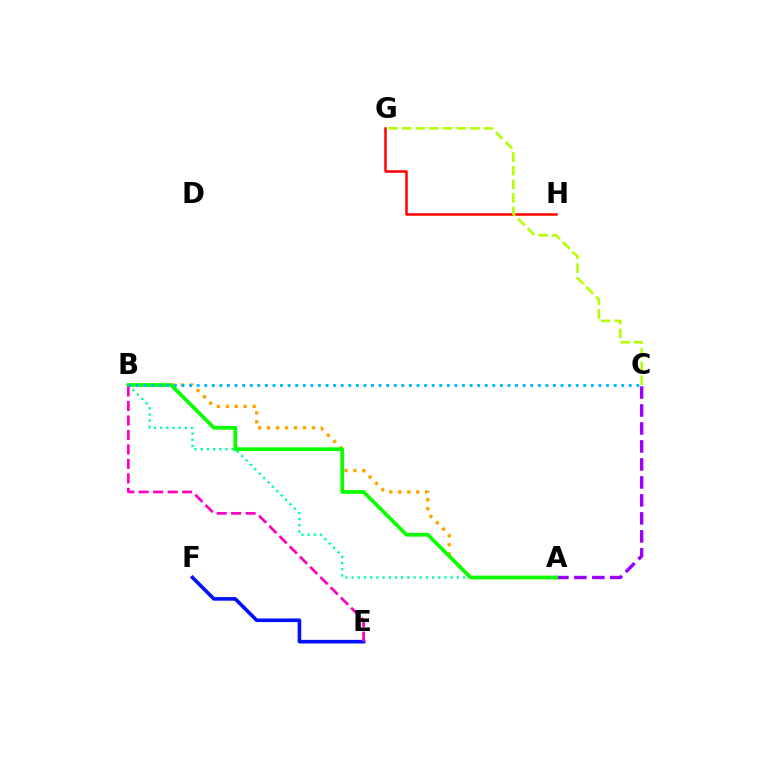{('A', 'B'): [{'color': '#ffa500', 'line_style': 'dotted', 'thickness': 2.44}, {'color': '#00ff9d', 'line_style': 'dotted', 'thickness': 1.68}, {'color': '#08ff00', 'line_style': 'solid', 'thickness': 2.67}], ('G', 'H'): [{'color': '#ff0000', 'line_style': 'solid', 'thickness': 1.8}], ('A', 'C'): [{'color': '#9b00ff', 'line_style': 'dashed', 'thickness': 2.44}], ('C', 'G'): [{'color': '#b3ff00', 'line_style': 'dashed', 'thickness': 1.85}], ('E', 'F'): [{'color': '#0010ff', 'line_style': 'solid', 'thickness': 2.6}], ('B', 'C'): [{'color': '#00b5ff', 'line_style': 'dotted', 'thickness': 2.06}], ('B', 'E'): [{'color': '#ff00bd', 'line_style': 'dashed', 'thickness': 1.97}]}